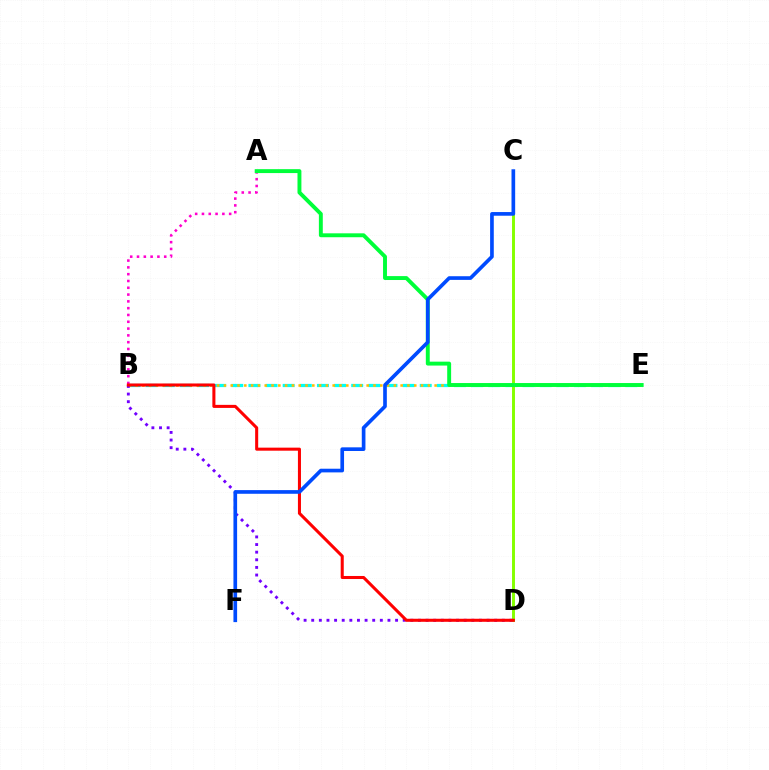{('B', 'E'): [{'color': '#00fff6', 'line_style': 'dashed', 'thickness': 2.33}, {'color': '#ffbd00', 'line_style': 'dotted', 'thickness': 1.85}], ('C', 'D'): [{'color': '#84ff00', 'line_style': 'solid', 'thickness': 2.12}], ('A', 'B'): [{'color': '#ff00cf', 'line_style': 'dotted', 'thickness': 1.85}], ('B', 'D'): [{'color': '#7200ff', 'line_style': 'dotted', 'thickness': 2.07}, {'color': '#ff0000', 'line_style': 'solid', 'thickness': 2.19}], ('A', 'E'): [{'color': '#00ff39', 'line_style': 'solid', 'thickness': 2.82}], ('C', 'F'): [{'color': '#004bff', 'line_style': 'solid', 'thickness': 2.64}]}